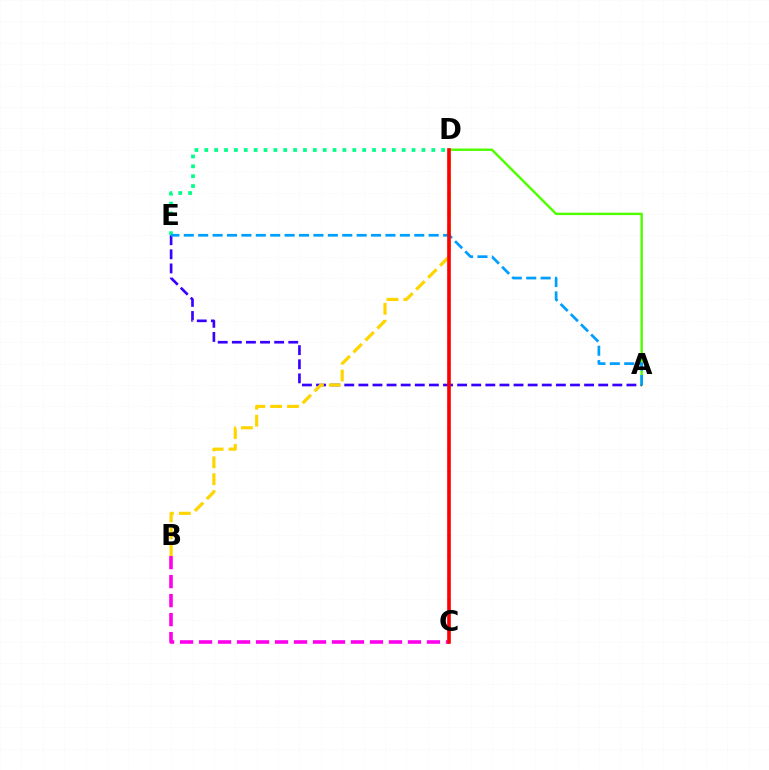{('B', 'C'): [{'color': '#ff00ed', 'line_style': 'dashed', 'thickness': 2.58}], ('A', 'D'): [{'color': '#4fff00', 'line_style': 'solid', 'thickness': 1.75}], ('A', 'E'): [{'color': '#3700ff', 'line_style': 'dashed', 'thickness': 1.92}, {'color': '#009eff', 'line_style': 'dashed', 'thickness': 1.96}], ('B', 'D'): [{'color': '#ffd500', 'line_style': 'dashed', 'thickness': 2.29}], ('D', 'E'): [{'color': '#00ff86', 'line_style': 'dotted', 'thickness': 2.68}], ('C', 'D'): [{'color': '#ff0000', 'line_style': 'solid', 'thickness': 2.62}]}